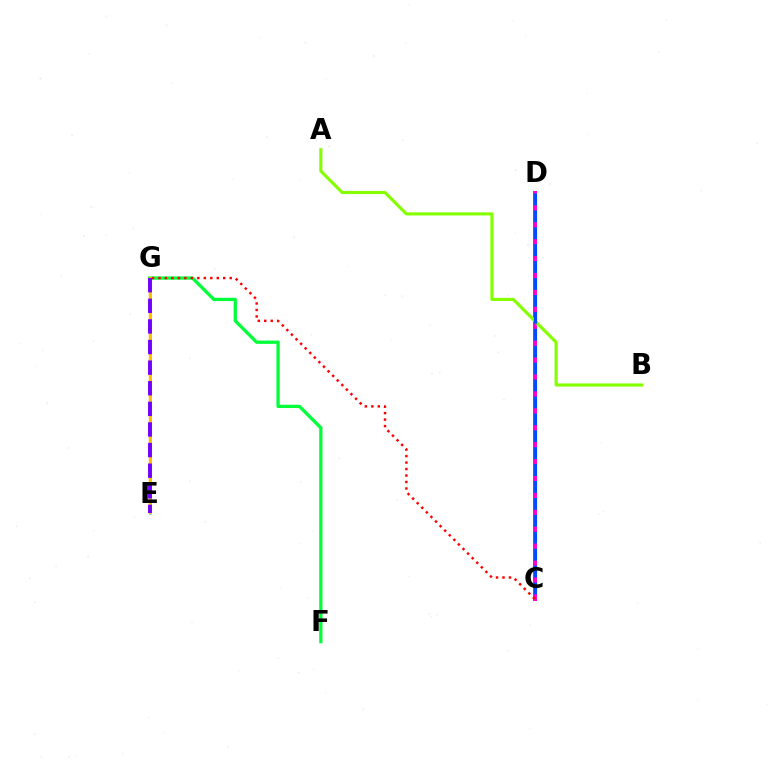{('C', 'D'): [{'color': '#ff00cf', 'line_style': 'solid', 'thickness': 2.85}, {'color': '#004bff', 'line_style': 'dashed', 'thickness': 2.3}], ('F', 'G'): [{'color': '#00ff39', 'line_style': 'solid', 'thickness': 2.35}], ('C', 'G'): [{'color': '#ff0000', 'line_style': 'dotted', 'thickness': 1.76}], ('A', 'B'): [{'color': '#84ff00', 'line_style': 'solid', 'thickness': 2.25}], ('E', 'G'): [{'color': '#00fff6', 'line_style': 'solid', 'thickness': 1.91}, {'color': '#ffbd00', 'line_style': 'solid', 'thickness': 1.76}, {'color': '#7200ff', 'line_style': 'dashed', 'thickness': 2.8}]}